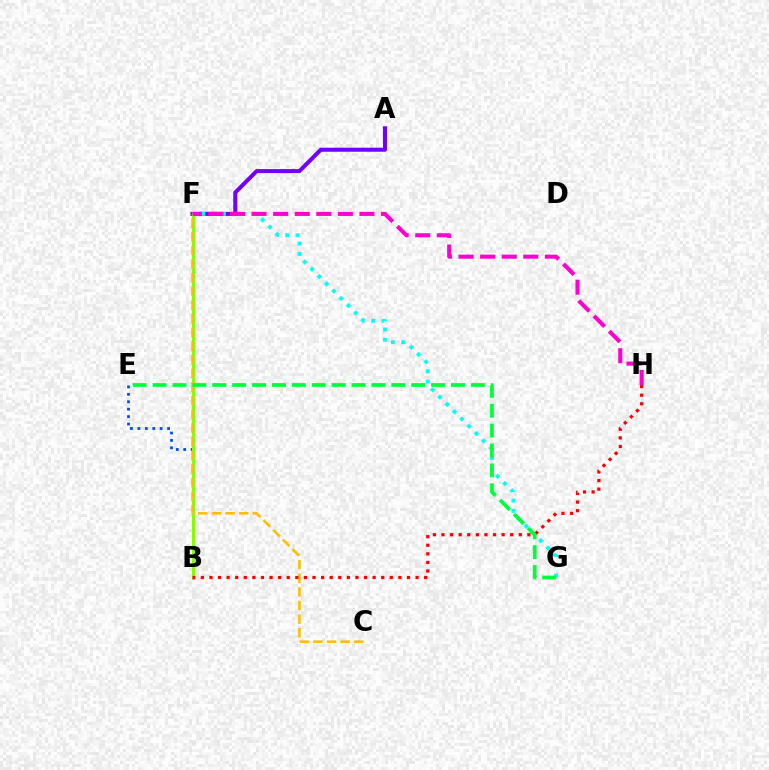{('B', 'E'): [{'color': '#004bff', 'line_style': 'dotted', 'thickness': 2.02}], ('A', 'F'): [{'color': '#7200ff', 'line_style': 'solid', 'thickness': 2.91}], ('F', 'G'): [{'color': '#00fff6', 'line_style': 'dotted', 'thickness': 2.8}], ('B', 'F'): [{'color': '#84ff00', 'line_style': 'solid', 'thickness': 2.19}], ('C', 'F'): [{'color': '#ffbd00', 'line_style': 'dashed', 'thickness': 1.85}], ('B', 'H'): [{'color': '#ff0000', 'line_style': 'dotted', 'thickness': 2.33}], ('E', 'G'): [{'color': '#00ff39', 'line_style': 'dashed', 'thickness': 2.7}], ('F', 'H'): [{'color': '#ff00cf', 'line_style': 'dashed', 'thickness': 2.93}]}